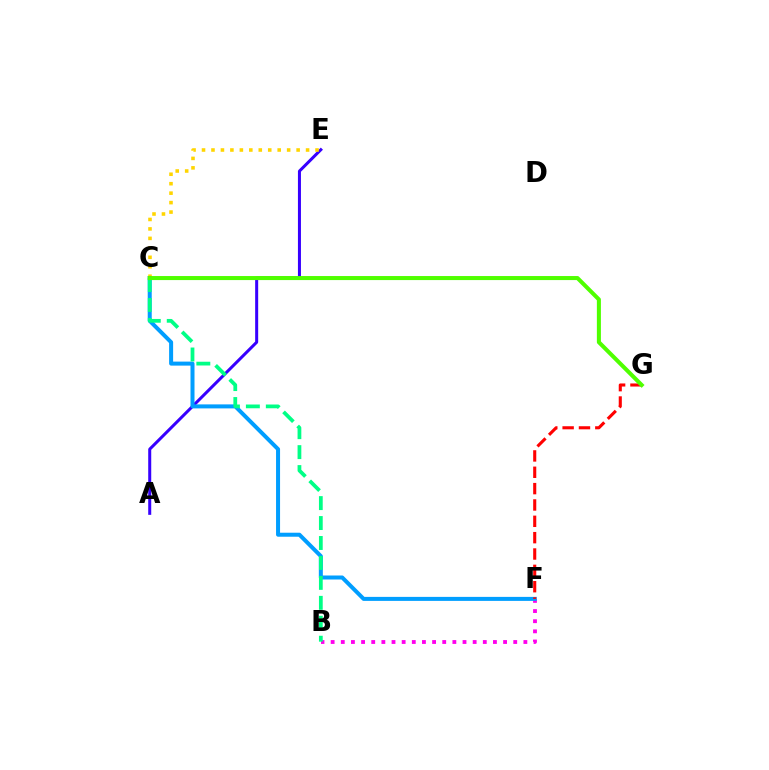{('A', 'E'): [{'color': '#3700ff', 'line_style': 'solid', 'thickness': 2.17}], ('B', 'F'): [{'color': '#ff00ed', 'line_style': 'dotted', 'thickness': 2.76}], ('C', 'E'): [{'color': '#ffd500', 'line_style': 'dotted', 'thickness': 2.57}], ('C', 'F'): [{'color': '#009eff', 'line_style': 'solid', 'thickness': 2.89}], ('B', 'C'): [{'color': '#00ff86', 'line_style': 'dashed', 'thickness': 2.71}], ('F', 'G'): [{'color': '#ff0000', 'line_style': 'dashed', 'thickness': 2.22}], ('C', 'G'): [{'color': '#4fff00', 'line_style': 'solid', 'thickness': 2.91}]}